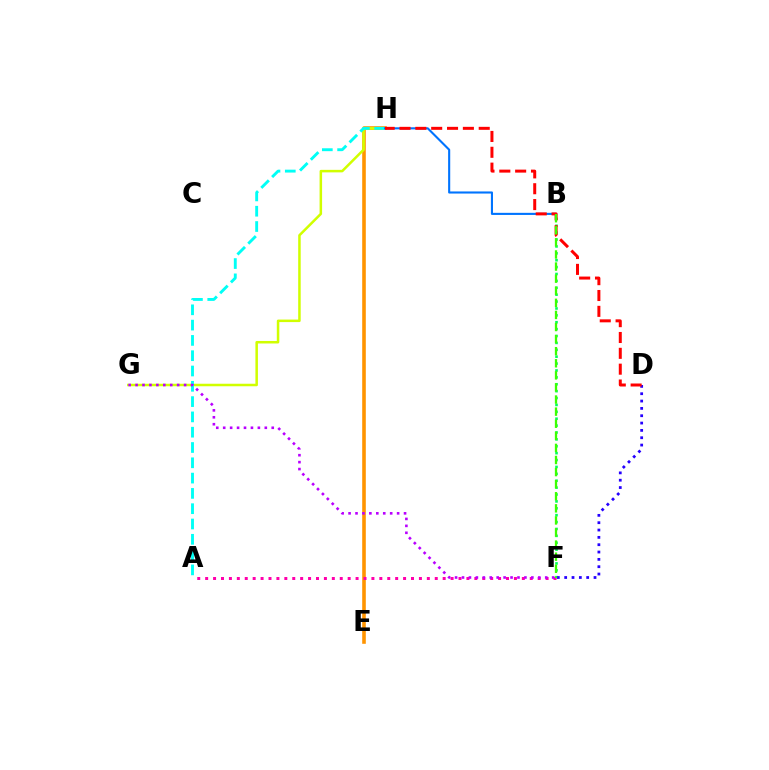{('B', 'F'): [{'color': '#00ff5c', 'line_style': 'dotted', 'thickness': 1.87}, {'color': '#3dff00', 'line_style': 'dashed', 'thickness': 1.64}], ('E', 'H'): [{'color': '#ff9400', 'line_style': 'solid', 'thickness': 2.59}], ('G', 'H'): [{'color': '#d1ff00', 'line_style': 'solid', 'thickness': 1.81}], ('A', 'H'): [{'color': '#00fff6', 'line_style': 'dashed', 'thickness': 2.08}], ('B', 'H'): [{'color': '#0074ff', 'line_style': 'solid', 'thickness': 1.51}], ('D', 'F'): [{'color': '#2500ff', 'line_style': 'dotted', 'thickness': 1.99}], ('A', 'F'): [{'color': '#ff00ac', 'line_style': 'dotted', 'thickness': 2.15}], ('F', 'G'): [{'color': '#b900ff', 'line_style': 'dotted', 'thickness': 1.88}], ('D', 'H'): [{'color': '#ff0000', 'line_style': 'dashed', 'thickness': 2.15}]}